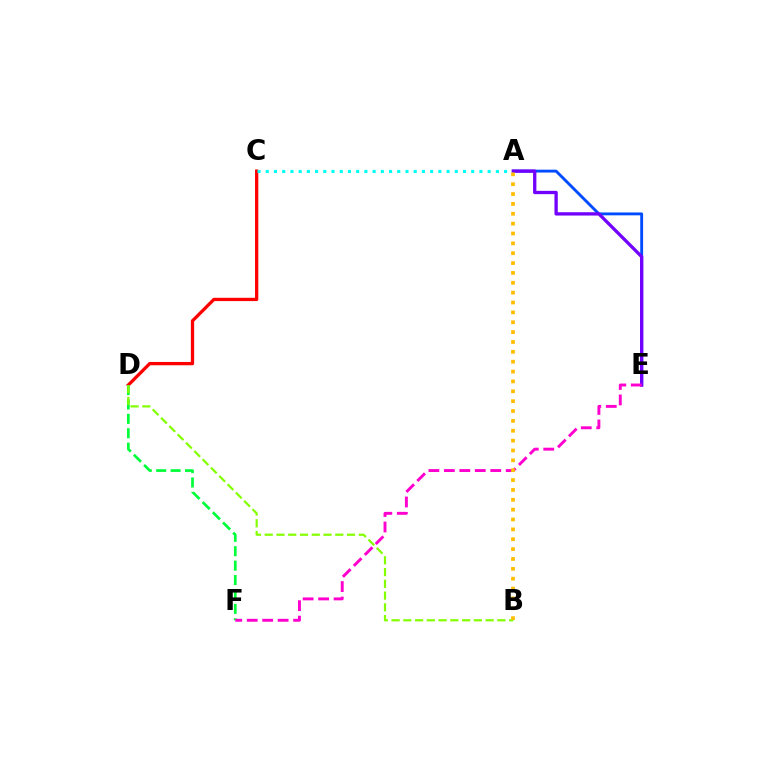{('C', 'D'): [{'color': '#ff0000', 'line_style': 'solid', 'thickness': 2.36}], ('A', 'E'): [{'color': '#004bff', 'line_style': 'solid', 'thickness': 2.07}, {'color': '#7200ff', 'line_style': 'solid', 'thickness': 2.38}], ('A', 'C'): [{'color': '#00fff6', 'line_style': 'dotted', 'thickness': 2.23}], ('D', 'F'): [{'color': '#00ff39', 'line_style': 'dashed', 'thickness': 1.96}], ('E', 'F'): [{'color': '#ff00cf', 'line_style': 'dashed', 'thickness': 2.1}], ('B', 'D'): [{'color': '#84ff00', 'line_style': 'dashed', 'thickness': 1.6}], ('A', 'B'): [{'color': '#ffbd00', 'line_style': 'dotted', 'thickness': 2.68}]}